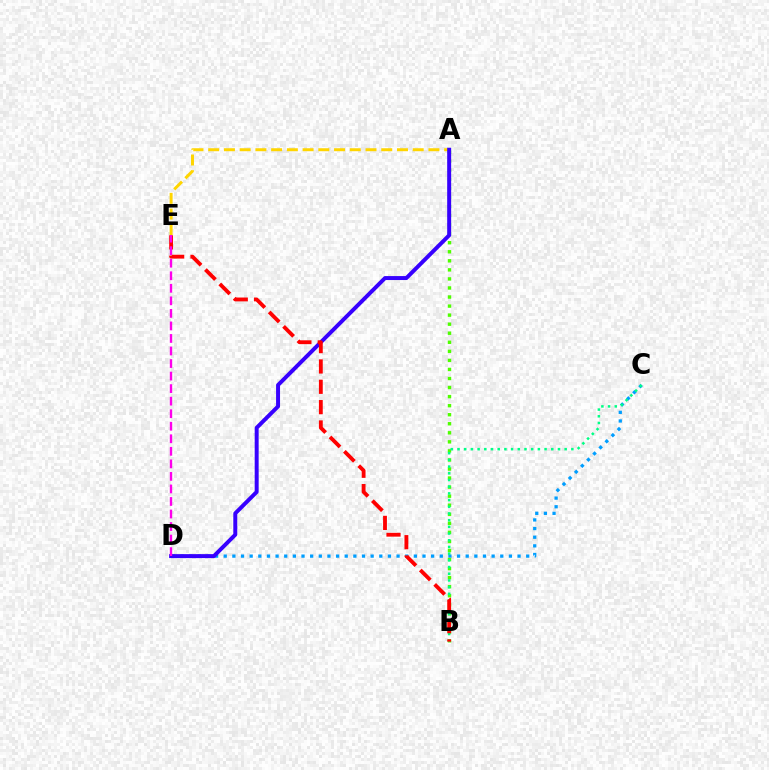{('A', 'E'): [{'color': '#ffd500', 'line_style': 'dashed', 'thickness': 2.14}], ('C', 'D'): [{'color': '#009eff', 'line_style': 'dotted', 'thickness': 2.35}], ('A', 'B'): [{'color': '#4fff00', 'line_style': 'dotted', 'thickness': 2.46}], ('B', 'C'): [{'color': '#00ff86', 'line_style': 'dotted', 'thickness': 1.82}], ('A', 'D'): [{'color': '#3700ff', 'line_style': 'solid', 'thickness': 2.85}], ('B', 'E'): [{'color': '#ff0000', 'line_style': 'dashed', 'thickness': 2.76}], ('D', 'E'): [{'color': '#ff00ed', 'line_style': 'dashed', 'thickness': 1.7}]}